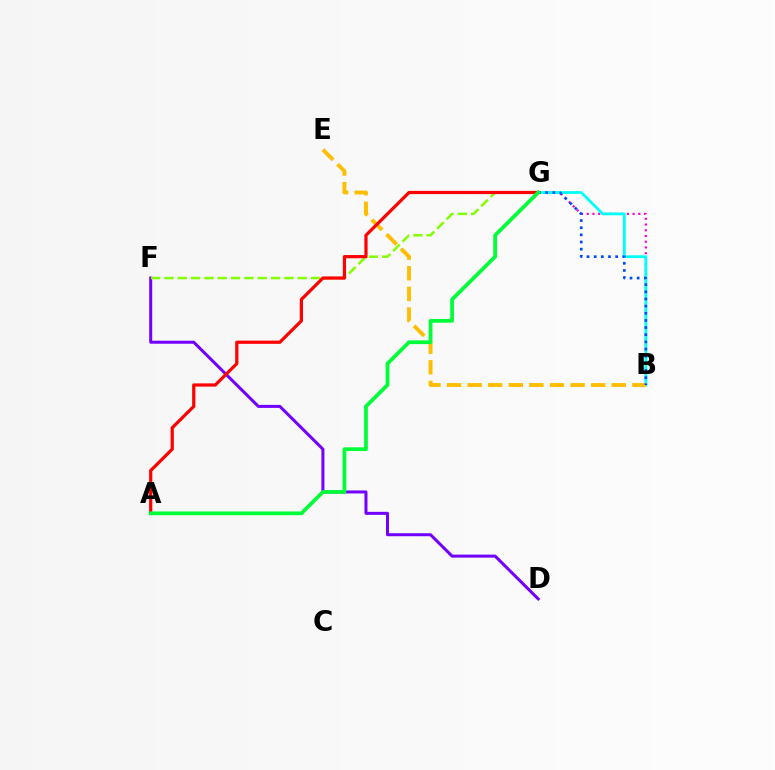{('B', 'G'): [{'color': '#ff00cf', 'line_style': 'dotted', 'thickness': 1.56}, {'color': '#00fff6', 'line_style': 'solid', 'thickness': 2.0}, {'color': '#004bff', 'line_style': 'dotted', 'thickness': 1.94}], ('D', 'F'): [{'color': '#7200ff', 'line_style': 'solid', 'thickness': 2.17}], ('F', 'G'): [{'color': '#84ff00', 'line_style': 'dashed', 'thickness': 1.81}], ('B', 'E'): [{'color': '#ffbd00', 'line_style': 'dashed', 'thickness': 2.8}], ('A', 'G'): [{'color': '#ff0000', 'line_style': 'solid', 'thickness': 2.31}, {'color': '#00ff39', 'line_style': 'solid', 'thickness': 2.71}]}